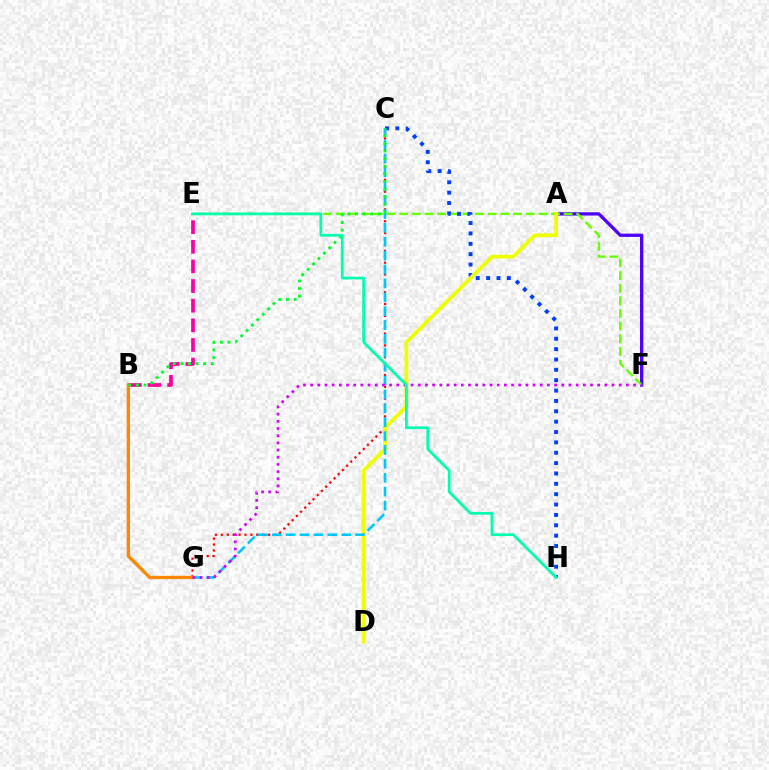{('C', 'G'): [{'color': '#ff0000', 'line_style': 'dotted', 'thickness': 1.61}, {'color': '#00c7ff', 'line_style': 'dashed', 'thickness': 1.89}], ('A', 'F'): [{'color': '#4f00ff', 'line_style': 'solid', 'thickness': 2.38}], ('E', 'F'): [{'color': '#66ff00', 'line_style': 'dashed', 'thickness': 1.72}], ('C', 'H'): [{'color': '#003fff', 'line_style': 'dotted', 'thickness': 2.82}], ('A', 'D'): [{'color': '#eeff00', 'line_style': 'solid', 'thickness': 2.71}], ('B', 'E'): [{'color': '#ff00a0', 'line_style': 'dashed', 'thickness': 2.67}], ('B', 'G'): [{'color': '#ff8800', 'line_style': 'solid', 'thickness': 2.4}], ('B', 'C'): [{'color': '#00ff27', 'line_style': 'dotted', 'thickness': 2.07}], ('F', 'G'): [{'color': '#d600ff', 'line_style': 'dotted', 'thickness': 1.95}], ('E', 'H'): [{'color': '#00ffaf', 'line_style': 'solid', 'thickness': 1.97}]}